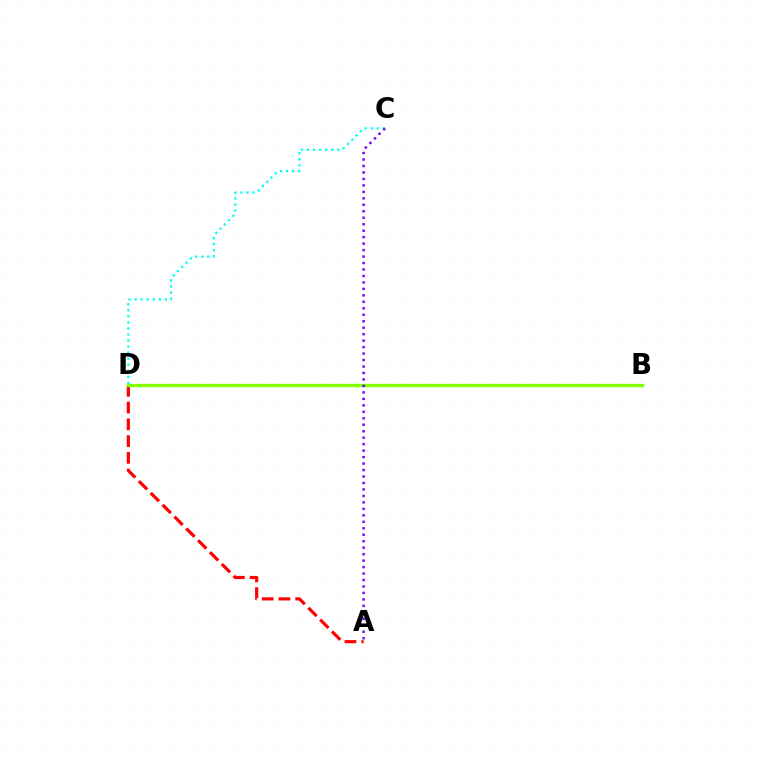{('A', 'D'): [{'color': '#ff0000', 'line_style': 'dashed', 'thickness': 2.28}], ('B', 'D'): [{'color': '#84ff00', 'line_style': 'solid', 'thickness': 2.4}], ('C', 'D'): [{'color': '#00fff6', 'line_style': 'dotted', 'thickness': 1.64}], ('A', 'C'): [{'color': '#7200ff', 'line_style': 'dotted', 'thickness': 1.76}]}